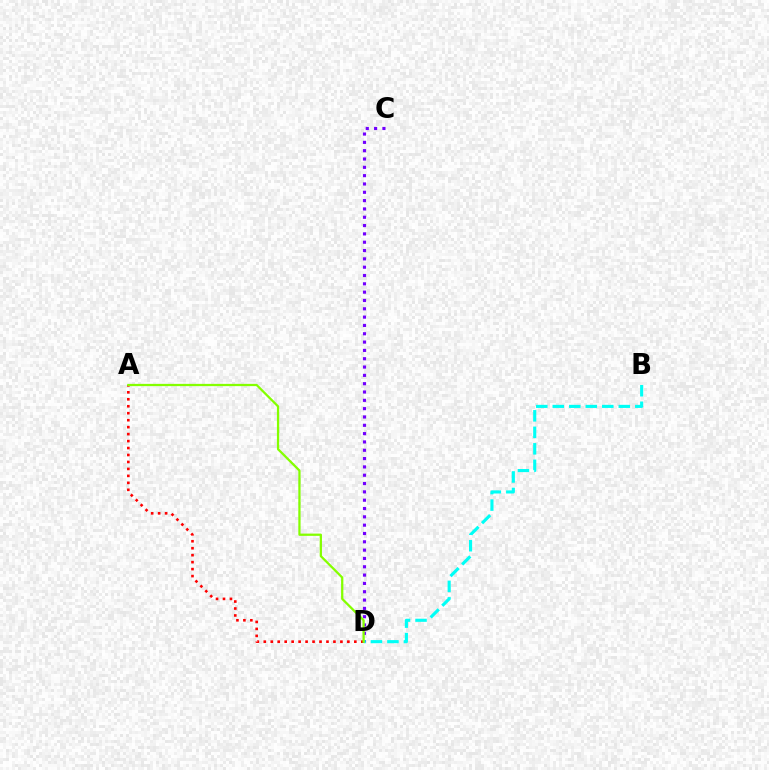{('C', 'D'): [{'color': '#7200ff', 'line_style': 'dotted', 'thickness': 2.26}], ('B', 'D'): [{'color': '#00fff6', 'line_style': 'dashed', 'thickness': 2.24}], ('A', 'D'): [{'color': '#ff0000', 'line_style': 'dotted', 'thickness': 1.89}, {'color': '#84ff00', 'line_style': 'solid', 'thickness': 1.63}]}